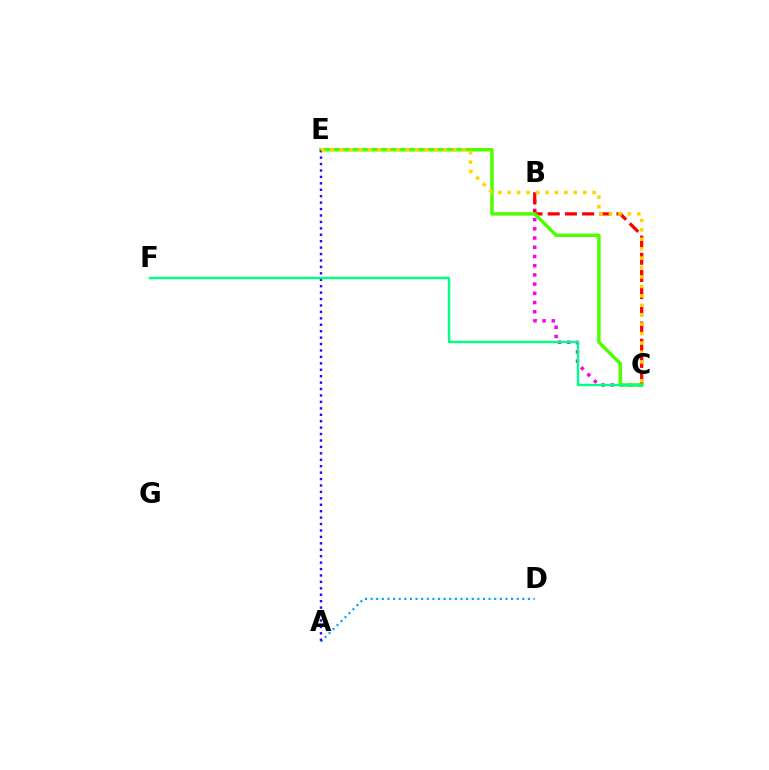{('B', 'C'): [{'color': '#ff00ed', 'line_style': 'dotted', 'thickness': 2.5}, {'color': '#ff0000', 'line_style': 'dashed', 'thickness': 2.33}], ('A', 'D'): [{'color': '#009eff', 'line_style': 'dotted', 'thickness': 1.53}], ('C', 'E'): [{'color': '#4fff00', 'line_style': 'solid', 'thickness': 2.5}, {'color': '#ffd500', 'line_style': 'dotted', 'thickness': 2.56}], ('A', 'E'): [{'color': '#3700ff', 'line_style': 'dotted', 'thickness': 1.75}], ('C', 'F'): [{'color': '#00ff86', 'line_style': 'solid', 'thickness': 1.73}]}